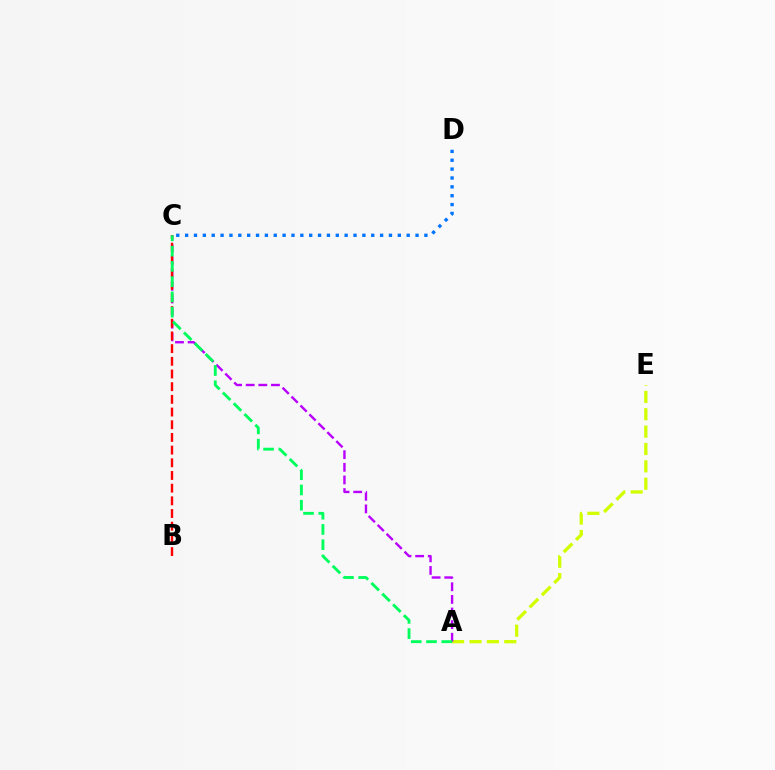{('A', 'E'): [{'color': '#d1ff00', 'line_style': 'dashed', 'thickness': 2.36}], ('A', 'C'): [{'color': '#b900ff', 'line_style': 'dashed', 'thickness': 1.71}, {'color': '#00ff5c', 'line_style': 'dashed', 'thickness': 2.07}], ('B', 'C'): [{'color': '#ff0000', 'line_style': 'dashed', 'thickness': 1.72}], ('C', 'D'): [{'color': '#0074ff', 'line_style': 'dotted', 'thickness': 2.41}]}